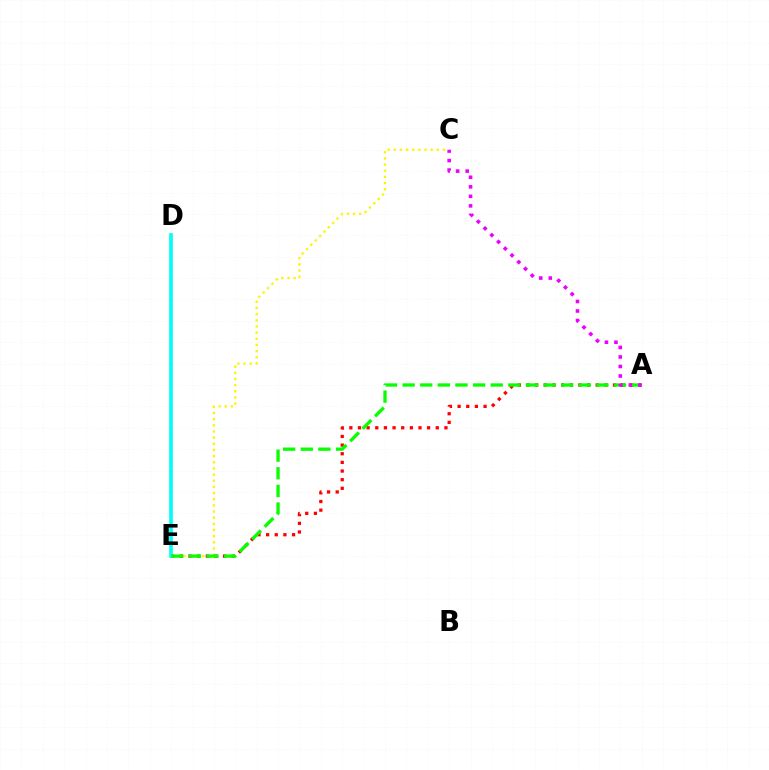{('C', 'E'): [{'color': '#fcf500', 'line_style': 'dotted', 'thickness': 1.67}], ('A', 'E'): [{'color': '#ff0000', 'line_style': 'dotted', 'thickness': 2.35}, {'color': '#08ff00', 'line_style': 'dashed', 'thickness': 2.39}], ('D', 'E'): [{'color': '#0010ff', 'line_style': 'solid', 'thickness': 1.53}, {'color': '#00fff6', 'line_style': 'solid', 'thickness': 2.61}], ('A', 'C'): [{'color': '#ee00ff', 'line_style': 'dotted', 'thickness': 2.59}]}